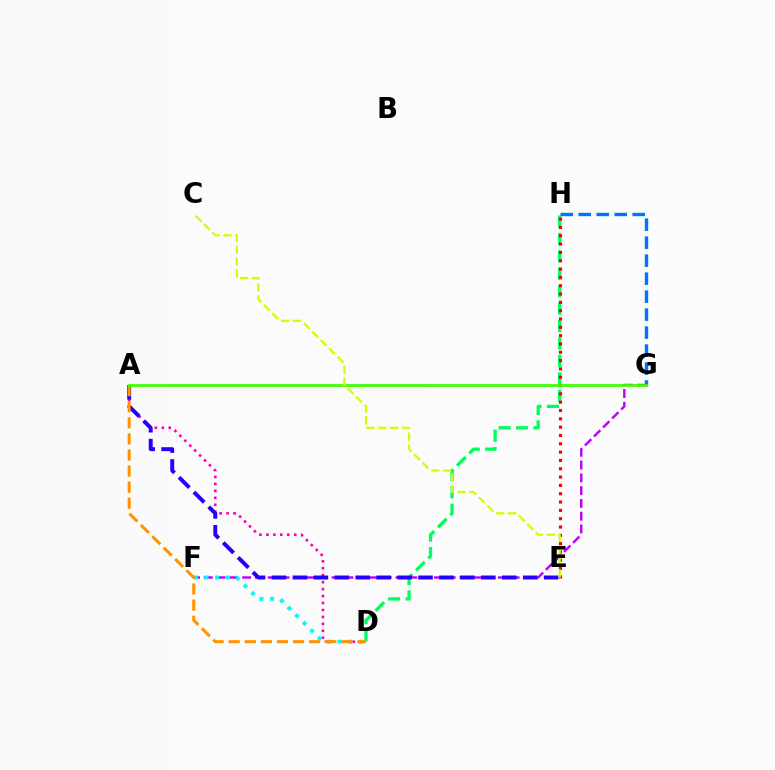{('D', 'H'): [{'color': '#00ff5c', 'line_style': 'dashed', 'thickness': 2.37}], ('A', 'D'): [{'color': '#ff00ac', 'line_style': 'dotted', 'thickness': 1.89}, {'color': '#ff9400', 'line_style': 'dashed', 'thickness': 2.19}], ('F', 'G'): [{'color': '#b900ff', 'line_style': 'dashed', 'thickness': 1.74}], ('E', 'H'): [{'color': '#ff0000', 'line_style': 'dotted', 'thickness': 2.26}], ('A', 'E'): [{'color': '#2500ff', 'line_style': 'dashed', 'thickness': 2.84}], ('G', 'H'): [{'color': '#0074ff', 'line_style': 'dashed', 'thickness': 2.44}], ('D', 'F'): [{'color': '#00fff6', 'line_style': 'dotted', 'thickness': 2.89}], ('A', 'G'): [{'color': '#3dff00', 'line_style': 'solid', 'thickness': 1.98}], ('C', 'E'): [{'color': '#d1ff00', 'line_style': 'dashed', 'thickness': 1.61}]}